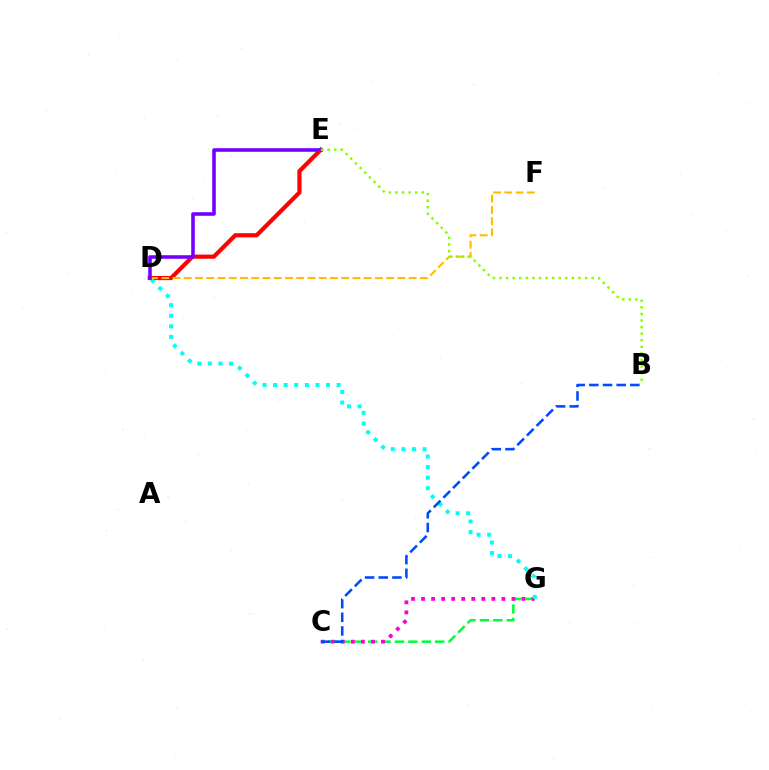{('C', 'G'): [{'color': '#00ff39', 'line_style': 'dashed', 'thickness': 1.82}, {'color': '#ff00cf', 'line_style': 'dotted', 'thickness': 2.73}], ('D', 'E'): [{'color': '#ff0000', 'line_style': 'solid', 'thickness': 3.0}, {'color': '#7200ff', 'line_style': 'solid', 'thickness': 2.57}], ('D', 'G'): [{'color': '#00fff6', 'line_style': 'dotted', 'thickness': 2.88}], ('D', 'F'): [{'color': '#ffbd00', 'line_style': 'dashed', 'thickness': 1.53}], ('B', 'C'): [{'color': '#004bff', 'line_style': 'dashed', 'thickness': 1.86}], ('B', 'E'): [{'color': '#84ff00', 'line_style': 'dotted', 'thickness': 1.79}]}